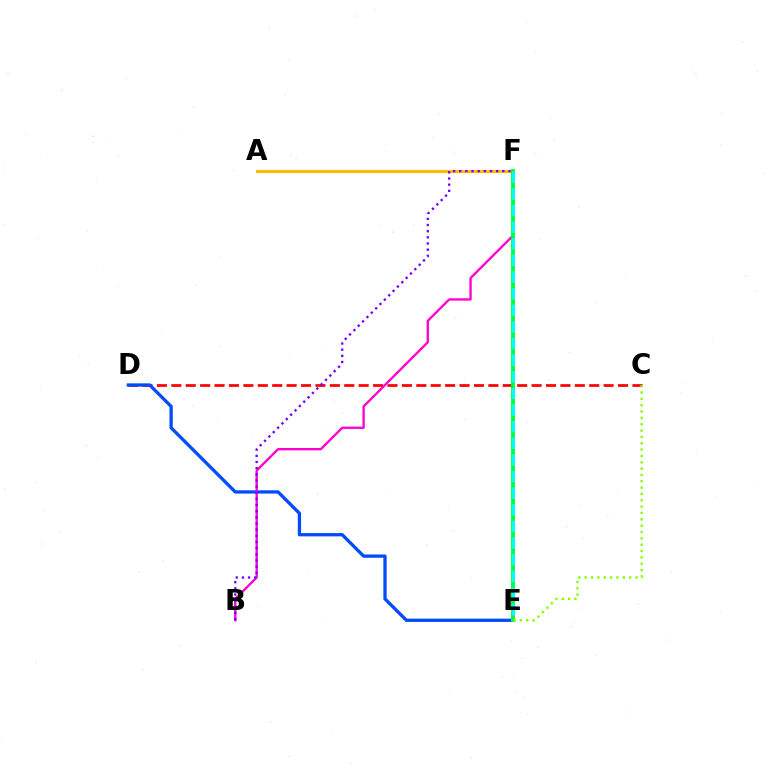{('C', 'D'): [{'color': '#ff0000', 'line_style': 'dashed', 'thickness': 1.96}], ('A', 'F'): [{'color': '#ffbd00', 'line_style': 'solid', 'thickness': 2.2}], ('D', 'E'): [{'color': '#004bff', 'line_style': 'solid', 'thickness': 2.37}], ('B', 'F'): [{'color': '#ff00cf', 'line_style': 'solid', 'thickness': 1.68}, {'color': '#7200ff', 'line_style': 'dotted', 'thickness': 1.67}], ('E', 'F'): [{'color': '#00ff39', 'line_style': 'solid', 'thickness': 2.76}, {'color': '#00fff6', 'line_style': 'dashed', 'thickness': 2.26}], ('C', 'E'): [{'color': '#84ff00', 'line_style': 'dotted', 'thickness': 1.72}]}